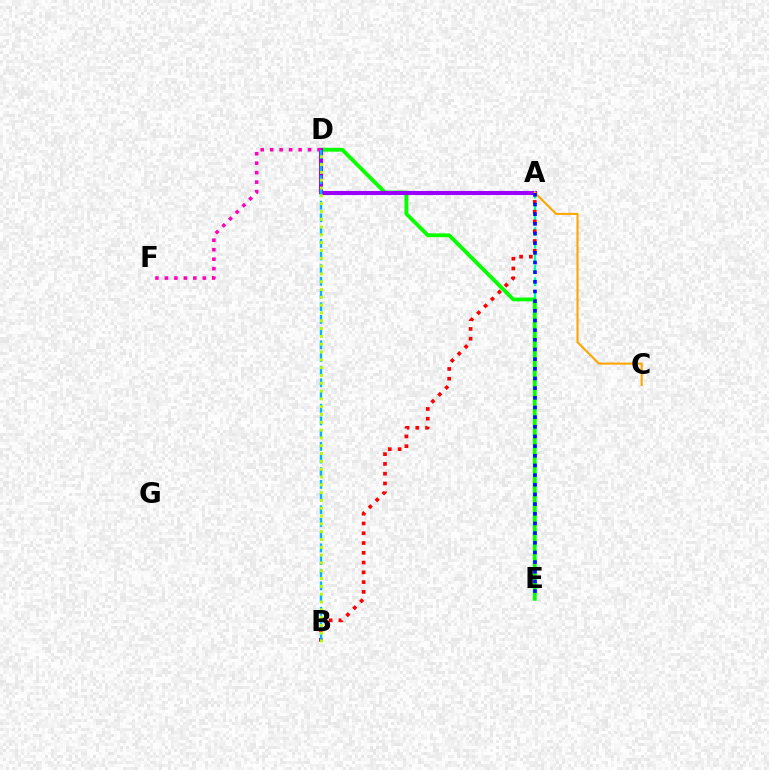{('A', 'E'): [{'color': '#00ff9d', 'line_style': 'dashed', 'thickness': 1.7}, {'color': '#0010ff', 'line_style': 'dotted', 'thickness': 2.63}], ('D', 'E'): [{'color': '#08ff00', 'line_style': 'solid', 'thickness': 2.76}], ('A', 'D'): [{'color': '#9b00ff', 'line_style': 'solid', 'thickness': 2.92}], ('D', 'F'): [{'color': '#ff00bd', 'line_style': 'dotted', 'thickness': 2.58}], ('A', 'B'): [{'color': '#ff0000', 'line_style': 'dotted', 'thickness': 2.66}], ('A', 'C'): [{'color': '#ffa500', 'line_style': 'solid', 'thickness': 1.52}], ('B', 'D'): [{'color': '#00b5ff', 'line_style': 'dashed', 'thickness': 1.72}, {'color': '#b3ff00', 'line_style': 'dotted', 'thickness': 2.12}]}